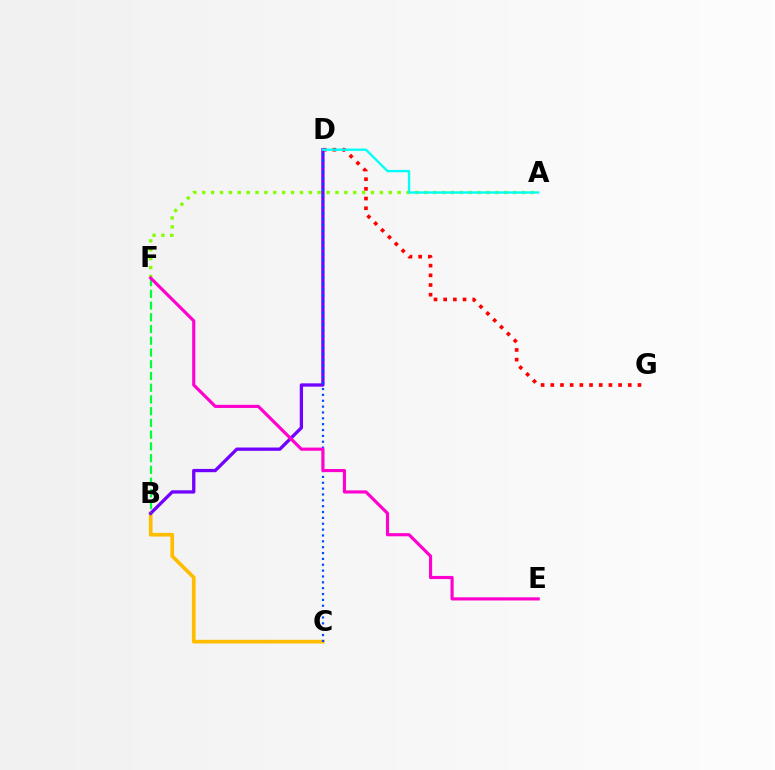{('B', 'C'): [{'color': '#ffbd00', 'line_style': 'solid', 'thickness': 2.65}], ('D', 'G'): [{'color': '#ff0000', 'line_style': 'dotted', 'thickness': 2.63}], ('B', 'D'): [{'color': '#7200ff', 'line_style': 'solid', 'thickness': 2.37}], ('B', 'F'): [{'color': '#00ff39', 'line_style': 'dashed', 'thickness': 1.59}], ('A', 'F'): [{'color': '#84ff00', 'line_style': 'dotted', 'thickness': 2.41}], ('A', 'D'): [{'color': '#00fff6', 'line_style': 'solid', 'thickness': 1.68}], ('C', 'D'): [{'color': '#004bff', 'line_style': 'dotted', 'thickness': 1.59}], ('E', 'F'): [{'color': '#ff00cf', 'line_style': 'solid', 'thickness': 2.27}]}